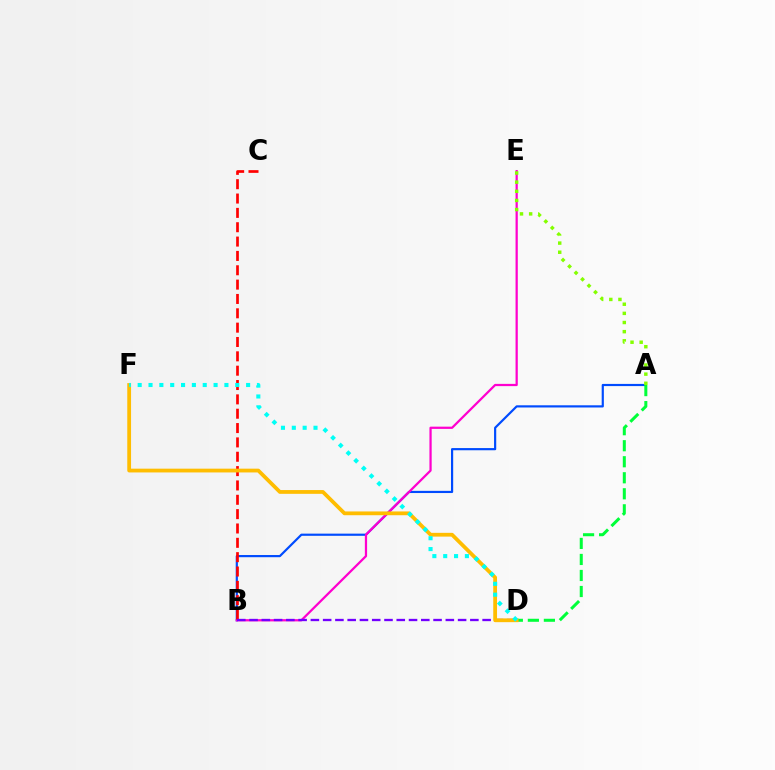{('A', 'B'): [{'color': '#004bff', 'line_style': 'solid', 'thickness': 1.57}], ('A', 'D'): [{'color': '#00ff39', 'line_style': 'dashed', 'thickness': 2.18}], ('B', 'E'): [{'color': '#ff00cf', 'line_style': 'solid', 'thickness': 1.61}], ('B', 'C'): [{'color': '#ff0000', 'line_style': 'dashed', 'thickness': 1.95}], ('B', 'D'): [{'color': '#7200ff', 'line_style': 'dashed', 'thickness': 1.67}], ('A', 'E'): [{'color': '#84ff00', 'line_style': 'dotted', 'thickness': 2.48}], ('D', 'F'): [{'color': '#ffbd00', 'line_style': 'solid', 'thickness': 2.72}, {'color': '#00fff6', 'line_style': 'dotted', 'thickness': 2.95}]}